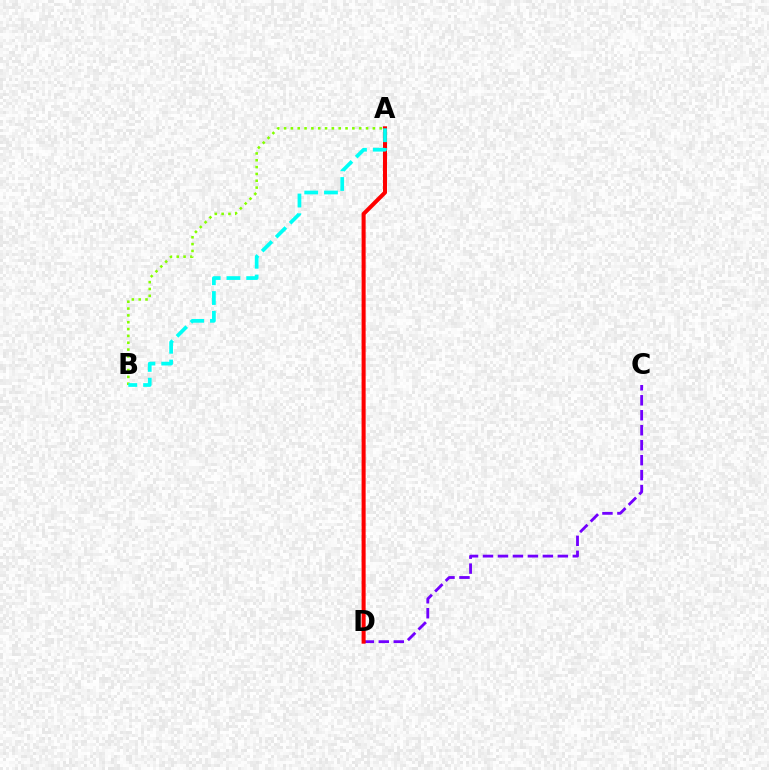{('C', 'D'): [{'color': '#7200ff', 'line_style': 'dashed', 'thickness': 2.03}], ('A', 'D'): [{'color': '#ff0000', 'line_style': 'solid', 'thickness': 2.91}], ('A', 'B'): [{'color': '#84ff00', 'line_style': 'dotted', 'thickness': 1.86}, {'color': '#00fff6', 'line_style': 'dashed', 'thickness': 2.68}]}